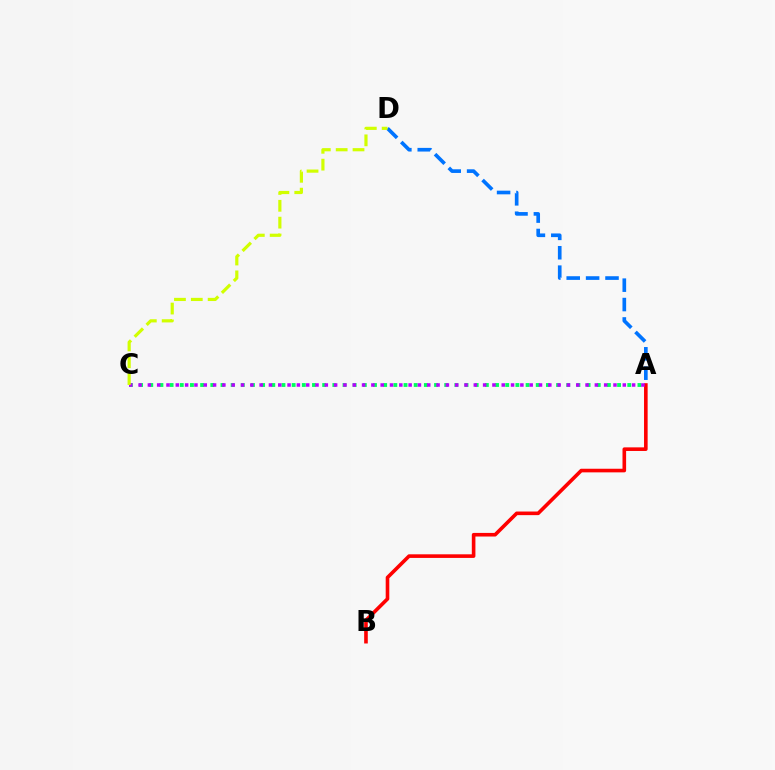{('A', 'D'): [{'color': '#0074ff', 'line_style': 'dashed', 'thickness': 2.64}], ('A', 'C'): [{'color': '#00ff5c', 'line_style': 'dotted', 'thickness': 2.76}, {'color': '#b900ff', 'line_style': 'dotted', 'thickness': 2.53}], ('A', 'B'): [{'color': '#ff0000', 'line_style': 'solid', 'thickness': 2.6}], ('C', 'D'): [{'color': '#d1ff00', 'line_style': 'dashed', 'thickness': 2.29}]}